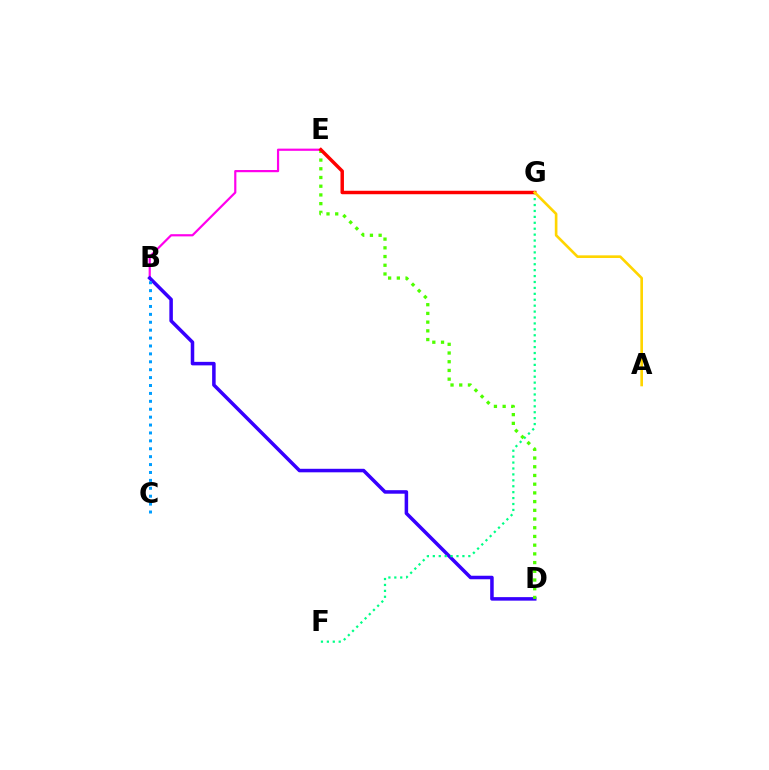{('B', 'E'): [{'color': '#ff00ed', 'line_style': 'solid', 'thickness': 1.58}], ('B', 'D'): [{'color': '#3700ff', 'line_style': 'solid', 'thickness': 2.54}], ('B', 'C'): [{'color': '#009eff', 'line_style': 'dotted', 'thickness': 2.15}], ('F', 'G'): [{'color': '#00ff86', 'line_style': 'dotted', 'thickness': 1.61}], ('D', 'E'): [{'color': '#4fff00', 'line_style': 'dotted', 'thickness': 2.37}], ('E', 'G'): [{'color': '#ff0000', 'line_style': 'solid', 'thickness': 2.49}], ('A', 'G'): [{'color': '#ffd500', 'line_style': 'solid', 'thickness': 1.9}]}